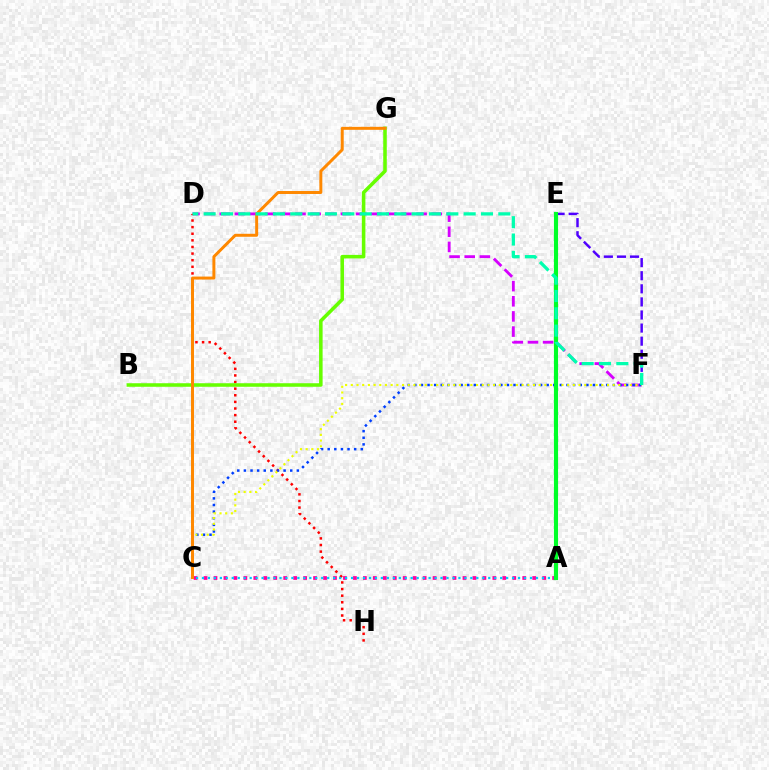{('D', 'F'): [{'color': '#d600ff', 'line_style': 'dashed', 'thickness': 2.06}, {'color': '#00ffaf', 'line_style': 'dashed', 'thickness': 2.35}], ('D', 'H'): [{'color': '#ff0000', 'line_style': 'dotted', 'thickness': 1.8}], ('A', 'C'): [{'color': '#ff00a0', 'line_style': 'dotted', 'thickness': 2.71}, {'color': '#00c7ff', 'line_style': 'dotted', 'thickness': 1.62}], ('E', 'F'): [{'color': '#4f00ff', 'line_style': 'dashed', 'thickness': 1.78}], ('C', 'F'): [{'color': '#003fff', 'line_style': 'dotted', 'thickness': 1.8}, {'color': '#eeff00', 'line_style': 'dotted', 'thickness': 1.55}], ('B', 'G'): [{'color': '#66ff00', 'line_style': 'solid', 'thickness': 2.55}], ('A', 'E'): [{'color': '#00ff27', 'line_style': 'solid', 'thickness': 2.98}], ('C', 'G'): [{'color': '#ff8800', 'line_style': 'solid', 'thickness': 2.14}]}